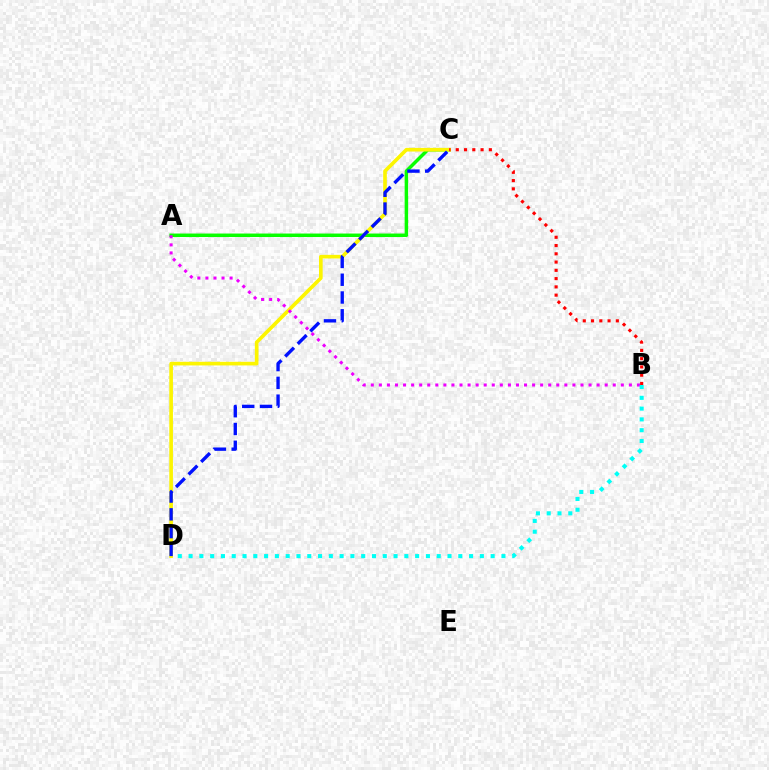{('A', 'C'): [{'color': '#08ff00', 'line_style': 'solid', 'thickness': 2.51}], ('C', 'D'): [{'color': '#fcf500', 'line_style': 'solid', 'thickness': 2.62}, {'color': '#0010ff', 'line_style': 'dashed', 'thickness': 2.42}], ('B', 'C'): [{'color': '#ff0000', 'line_style': 'dotted', 'thickness': 2.25}], ('A', 'B'): [{'color': '#ee00ff', 'line_style': 'dotted', 'thickness': 2.19}], ('B', 'D'): [{'color': '#00fff6', 'line_style': 'dotted', 'thickness': 2.93}]}